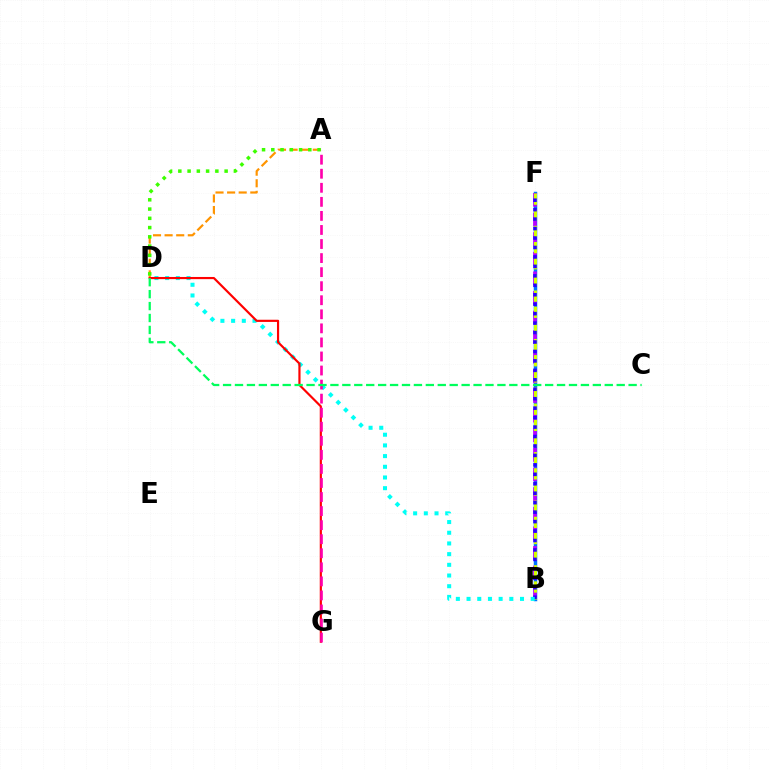{('B', 'F'): [{'color': '#0074ff', 'line_style': 'solid', 'thickness': 2.51}, {'color': '#b900ff', 'line_style': 'dashed', 'thickness': 2.66}, {'color': '#d1ff00', 'line_style': 'dashed', 'thickness': 2.2}, {'color': '#2500ff', 'line_style': 'dotted', 'thickness': 2.57}], ('A', 'D'): [{'color': '#ff9400', 'line_style': 'dashed', 'thickness': 1.57}, {'color': '#3dff00', 'line_style': 'dotted', 'thickness': 2.52}], ('B', 'D'): [{'color': '#00fff6', 'line_style': 'dotted', 'thickness': 2.9}], ('D', 'G'): [{'color': '#ff0000', 'line_style': 'solid', 'thickness': 1.56}], ('A', 'G'): [{'color': '#ff00ac', 'line_style': 'dashed', 'thickness': 1.91}], ('C', 'D'): [{'color': '#00ff5c', 'line_style': 'dashed', 'thickness': 1.62}]}